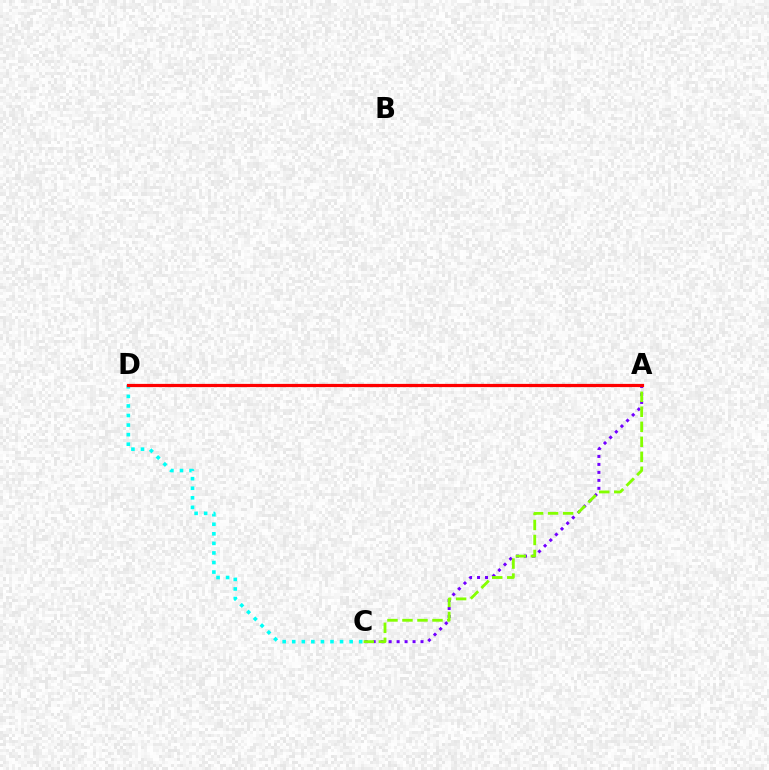{('C', 'D'): [{'color': '#00fff6', 'line_style': 'dotted', 'thickness': 2.6}], ('A', 'C'): [{'color': '#7200ff', 'line_style': 'dotted', 'thickness': 2.17}, {'color': '#84ff00', 'line_style': 'dashed', 'thickness': 2.04}], ('A', 'D'): [{'color': '#ff0000', 'line_style': 'solid', 'thickness': 2.31}]}